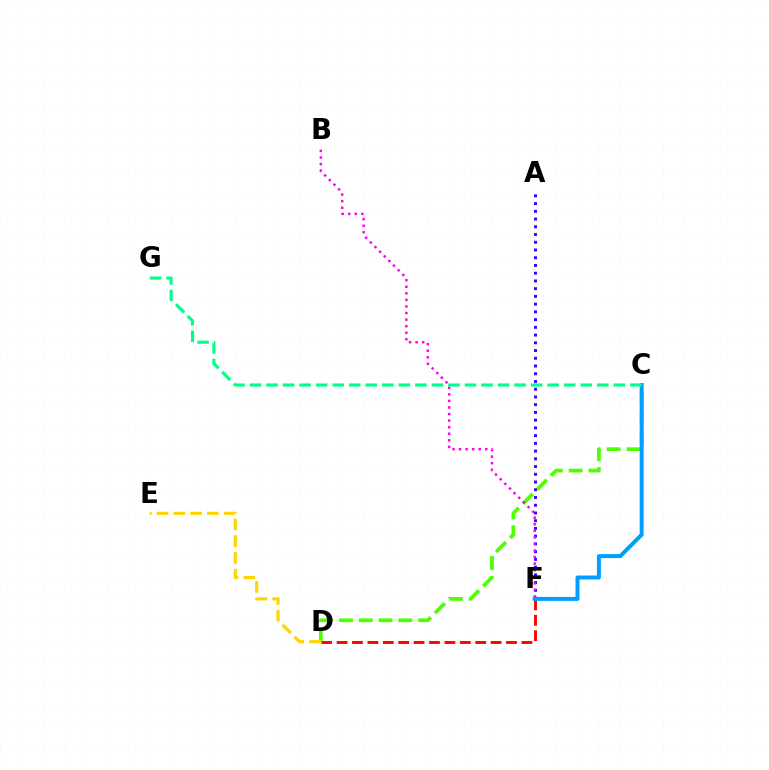{('C', 'D'): [{'color': '#4fff00', 'line_style': 'dashed', 'thickness': 2.69}], ('D', 'F'): [{'color': '#ff0000', 'line_style': 'dashed', 'thickness': 2.09}], ('A', 'F'): [{'color': '#3700ff', 'line_style': 'dotted', 'thickness': 2.1}], ('C', 'F'): [{'color': '#009eff', 'line_style': 'solid', 'thickness': 2.86}], ('D', 'E'): [{'color': '#ffd500', 'line_style': 'dashed', 'thickness': 2.28}], ('B', 'F'): [{'color': '#ff00ed', 'line_style': 'dotted', 'thickness': 1.78}], ('C', 'G'): [{'color': '#00ff86', 'line_style': 'dashed', 'thickness': 2.25}]}